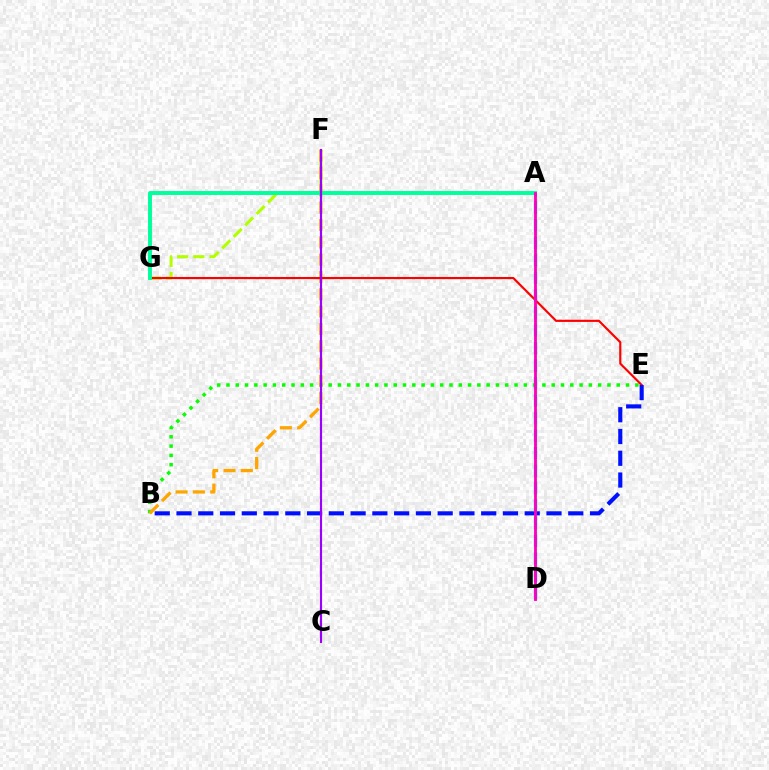{('F', 'G'): [{'color': '#b3ff00', 'line_style': 'dashed', 'thickness': 2.2}], ('B', 'E'): [{'color': '#08ff00', 'line_style': 'dotted', 'thickness': 2.52}, {'color': '#0010ff', 'line_style': 'dashed', 'thickness': 2.96}], ('B', 'F'): [{'color': '#ffa500', 'line_style': 'dashed', 'thickness': 2.35}], ('E', 'G'): [{'color': '#ff0000', 'line_style': 'solid', 'thickness': 1.55}], ('A', 'G'): [{'color': '#00ff9d', 'line_style': 'solid', 'thickness': 2.83}], ('A', 'D'): [{'color': '#00b5ff', 'line_style': 'dashed', 'thickness': 2.38}, {'color': '#ff00bd', 'line_style': 'solid', 'thickness': 2.04}], ('C', 'F'): [{'color': '#9b00ff', 'line_style': 'solid', 'thickness': 1.55}]}